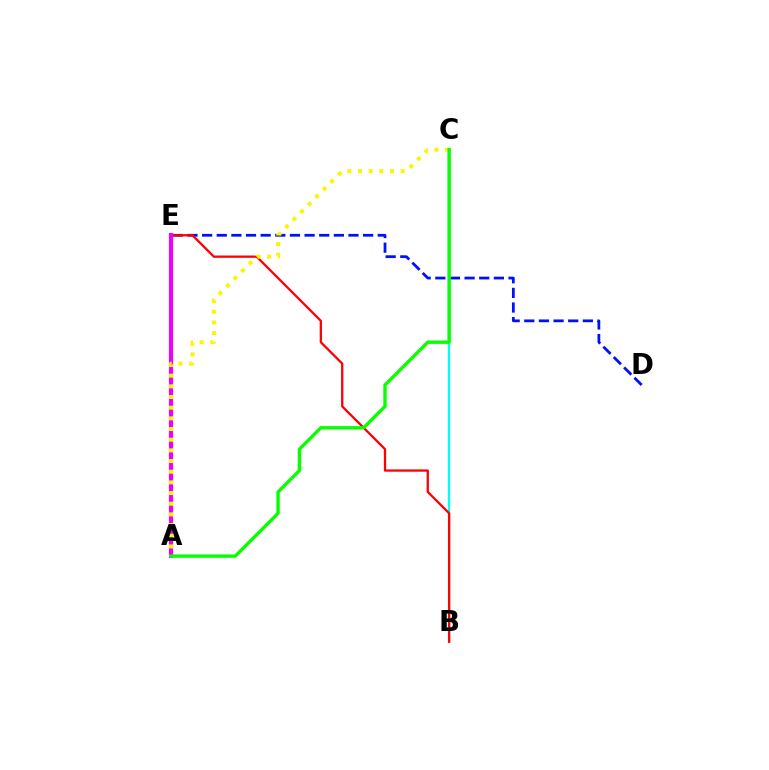{('D', 'E'): [{'color': '#0010ff', 'line_style': 'dashed', 'thickness': 1.99}], ('B', 'C'): [{'color': '#00fff6', 'line_style': 'solid', 'thickness': 1.7}], ('B', 'E'): [{'color': '#ff0000', 'line_style': 'solid', 'thickness': 1.64}], ('A', 'E'): [{'color': '#ee00ff', 'line_style': 'solid', 'thickness': 2.99}], ('A', 'C'): [{'color': '#fcf500', 'line_style': 'dotted', 'thickness': 2.9}, {'color': '#08ff00', 'line_style': 'solid', 'thickness': 2.43}]}